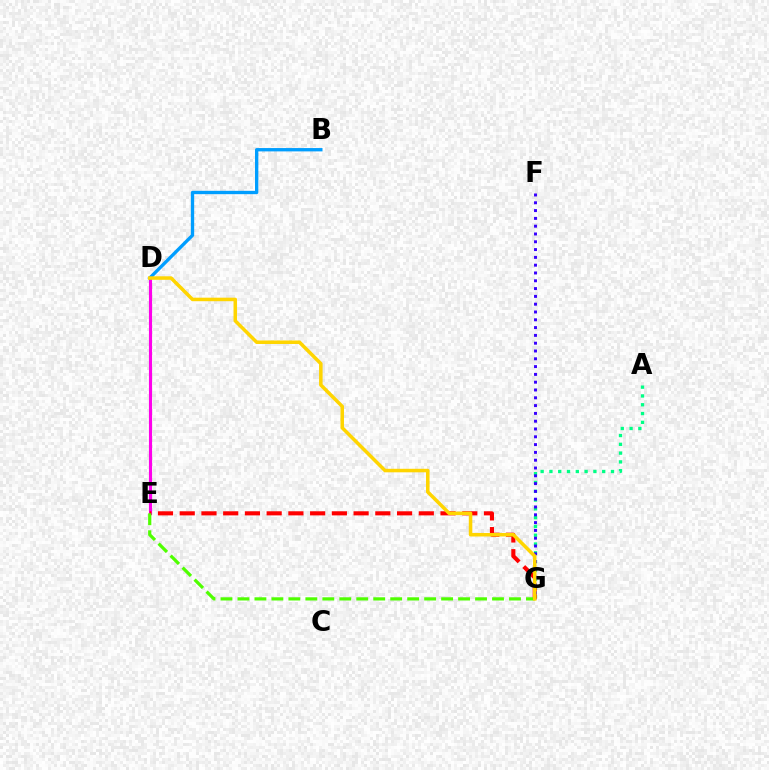{('A', 'G'): [{'color': '#00ff86', 'line_style': 'dotted', 'thickness': 2.39}], ('D', 'E'): [{'color': '#ff00ed', 'line_style': 'solid', 'thickness': 2.25}], ('B', 'D'): [{'color': '#009eff', 'line_style': 'solid', 'thickness': 2.4}], ('E', 'G'): [{'color': '#ff0000', 'line_style': 'dashed', 'thickness': 2.95}, {'color': '#4fff00', 'line_style': 'dashed', 'thickness': 2.31}], ('F', 'G'): [{'color': '#3700ff', 'line_style': 'dotted', 'thickness': 2.12}], ('D', 'G'): [{'color': '#ffd500', 'line_style': 'solid', 'thickness': 2.54}]}